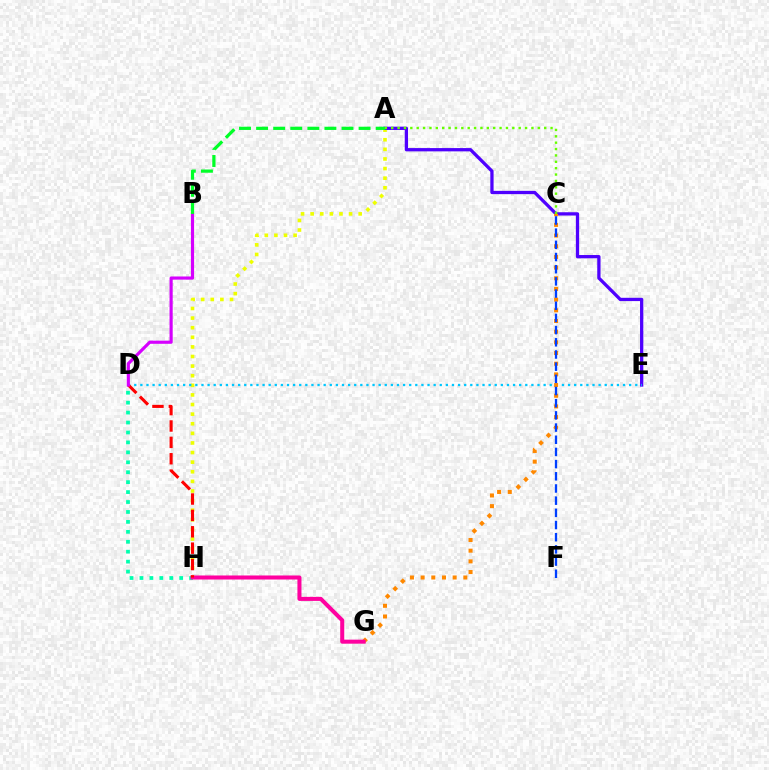{('A', 'H'): [{'color': '#eeff00', 'line_style': 'dotted', 'thickness': 2.61}], ('A', 'E'): [{'color': '#4f00ff', 'line_style': 'solid', 'thickness': 2.36}], ('D', 'E'): [{'color': '#00c7ff', 'line_style': 'dotted', 'thickness': 1.66}], ('D', 'H'): [{'color': '#00ffaf', 'line_style': 'dotted', 'thickness': 2.7}, {'color': '#ff0000', 'line_style': 'dashed', 'thickness': 2.23}], ('C', 'G'): [{'color': '#ff8800', 'line_style': 'dotted', 'thickness': 2.9}], ('G', 'H'): [{'color': '#ff00a0', 'line_style': 'solid', 'thickness': 2.91}], ('A', 'C'): [{'color': '#66ff00', 'line_style': 'dotted', 'thickness': 1.73}], ('B', 'D'): [{'color': '#d600ff', 'line_style': 'solid', 'thickness': 2.27}], ('C', 'F'): [{'color': '#003fff', 'line_style': 'dashed', 'thickness': 1.65}], ('A', 'B'): [{'color': '#00ff27', 'line_style': 'dashed', 'thickness': 2.32}]}